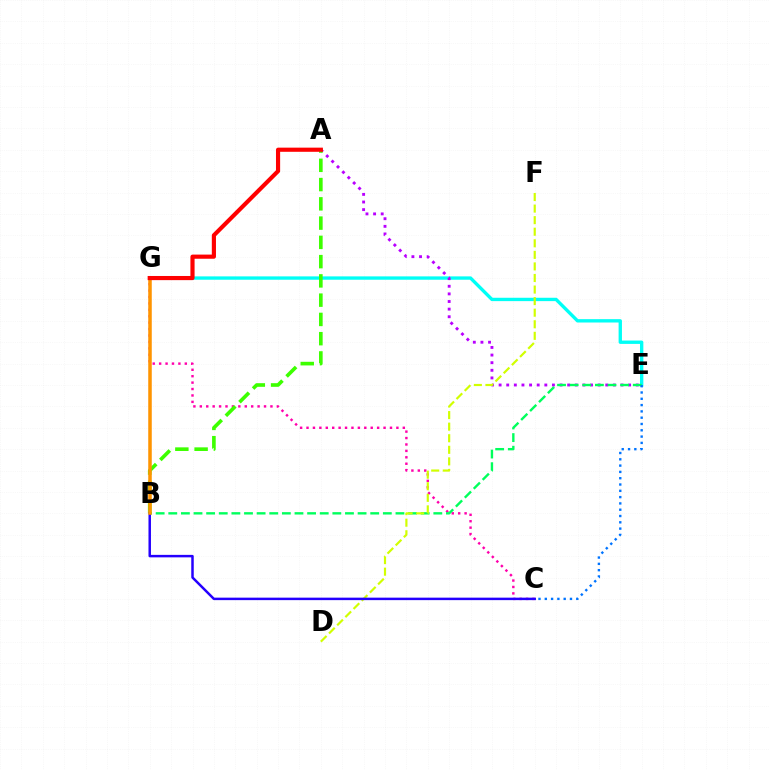{('E', 'G'): [{'color': '#00fff6', 'line_style': 'solid', 'thickness': 2.41}], ('C', 'G'): [{'color': '#ff00ac', 'line_style': 'dotted', 'thickness': 1.74}], ('A', 'E'): [{'color': '#b900ff', 'line_style': 'dotted', 'thickness': 2.07}], ('B', 'E'): [{'color': '#00ff5c', 'line_style': 'dashed', 'thickness': 1.71}], ('A', 'B'): [{'color': '#3dff00', 'line_style': 'dashed', 'thickness': 2.62}], ('C', 'E'): [{'color': '#0074ff', 'line_style': 'dotted', 'thickness': 1.71}], ('D', 'F'): [{'color': '#d1ff00', 'line_style': 'dashed', 'thickness': 1.57}], ('B', 'C'): [{'color': '#2500ff', 'line_style': 'solid', 'thickness': 1.79}], ('B', 'G'): [{'color': '#ff9400', 'line_style': 'solid', 'thickness': 2.54}], ('A', 'G'): [{'color': '#ff0000', 'line_style': 'solid', 'thickness': 2.99}]}